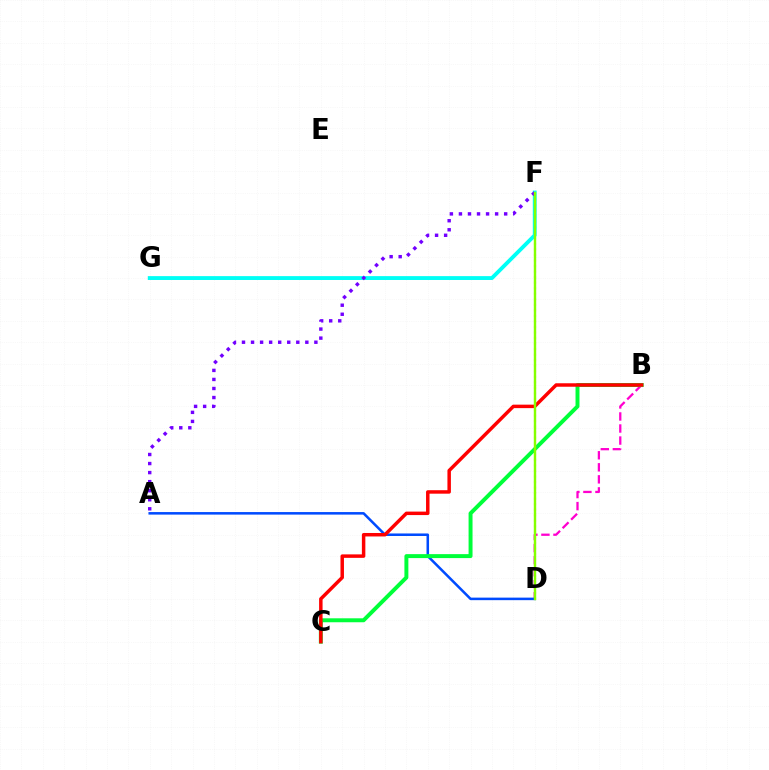{('F', 'G'): [{'color': '#00fff6', 'line_style': 'solid', 'thickness': 2.78}], ('B', 'D'): [{'color': '#ff00cf', 'line_style': 'dashed', 'thickness': 1.64}], ('A', 'F'): [{'color': '#7200ff', 'line_style': 'dotted', 'thickness': 2.46}], ('A', 'D'): [{'color': '#004bff', 'line_style': 'solid', 'thickness': 1.82}], ('B', 'C'): [{'color': '#00ff39', 'line_style': 'solid', 'thickness': 2.85}, {'color': '#ff0000', 'line_style': 'solid', 'thickness': 2.5}], ('D', 'F'): [{'color': '#ffbd00', 'line_style': 'dotted', 'thickness': 1.5}, {'color': '#84ff00', 'line_style': 'solid', 'thickness': 1.73}]}